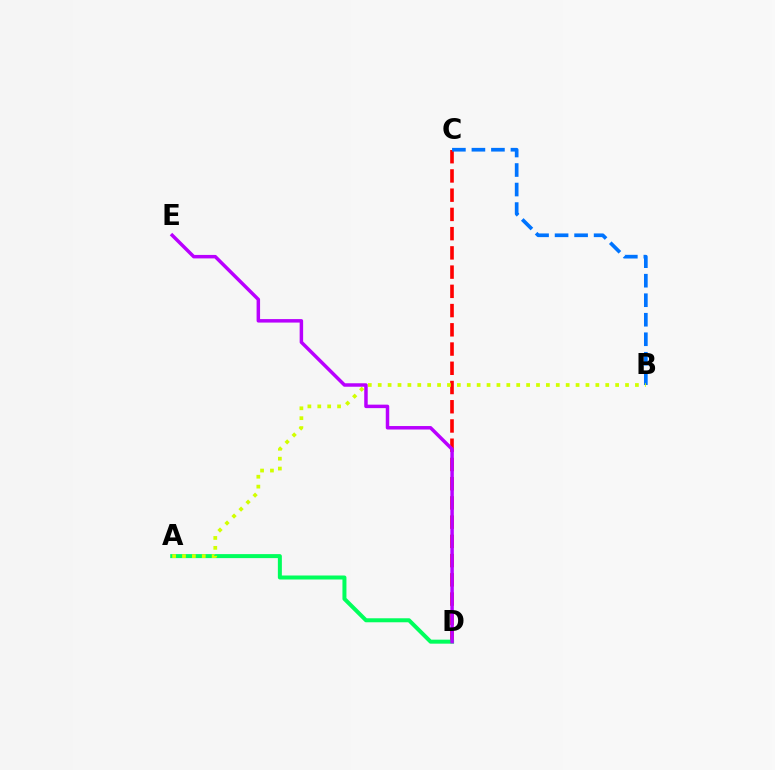{('C', 'D'): [{'color': '#ff0000', 'line_style': 'dashed', 'thickness': 2.61}], ('A', 'D'): [{'color': '#00ff5c', 'line_style': 'solid', 'thickness': 2.88}], ('B', 'C'): [{'color': '#0074ff', 'line_style': 'dashed', 'thickness': 2.65}], ('A', 'B'): [{'color': '#d1ff00', 'line_style': 'dotted', 'thickness': 2.69}], ('D', 'E'): [{'color': '#b900ff', 'line_style': 'solid', 'thickness': 2.51}]}